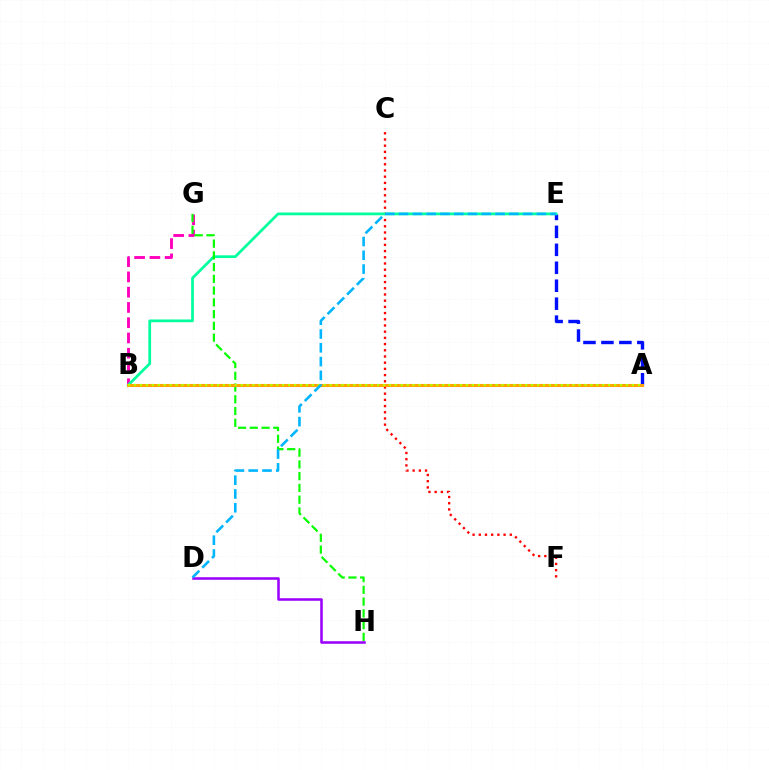{('B', 'G'): [{'color': '#ff00bd', 'line_style': 'dashed', 'thickness': 2.07}], ('D', 'H'): [{'color': '#9b00ff', 'line_style': 'solid', 'thickness': 1.84}], ('C', 'F'): [{'color': '#ff0000', 'line_style': 'dotted', 'thickness': 1.68}], ('A', 'E'): [{'color': '#0010ff', 'line_style': 'dashed', 'thickness': 2.44}], ('B', 'E'): [{'color': '#00ff9d', 'line_style': 'solid', 'thickness': 1.97}], ('G', 'H'): [{'color': '#08ff00', 'line_style': 'dashed', 'thickness': 1.6}], ('A', 'B'): [{'color': '#ffa500', 'line_style': 'solid', 'thickness': 2.18}, {'color': '#b3ff00', 'line_style': 'dotted', 'thickness': 1.61}], ('D', 'E'): [{'color': '#00b5ff', 'line_style': 'dashed', 'thickness': 1.87}]}